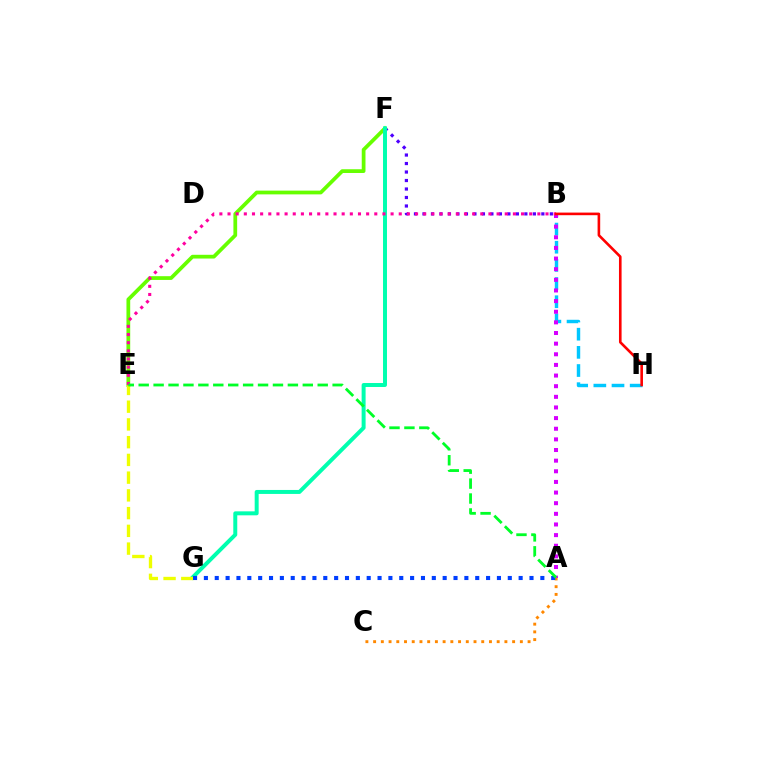{('B', 'H'): [{'color': '#00c7ff', 'line_style': 'dashed', 'thickness': 2.47}, {'color': '#ff0000', 'line_style': 'solid', 'thickness': 1.88}], ('A', 'C'): [{'color': '#ff8800', 'line_style': 'dotted', 'thickness': 2.1}], ('A', 'B'): [{'color': '#d600ff', 'line_style': 'dotted', 'thickness': 2.89}], ('E', 'F'): [{'color': '#66ff00', 'line_style': 'solid', 'thickness': 2.7}], ('B', 'F'): [{'color': '#4f00ff', 'line_style': 'dotted', 'thickness': 2.31}], ('F', 'G'): [{'color': '#00ffaf', 'line_style': 'solid', 'thickness': 2.86}], ('B', 'E'): [{'color': '#ff00a0', 'line_style': 'dotted', 'thickness': 2.22}], ('E', 'G'): [{'color': '#eeff00', 'line_style': 'dashed', 'thickness': 2.41}], ('A', 'G'): [{'color': '#003fff', 'line_style': 'dotted', 'thickness': 2.95}], ('A', 'E'): [{'color': '#00ff27', 'line_style': 'dashed', 'thickness': 2.03}]}